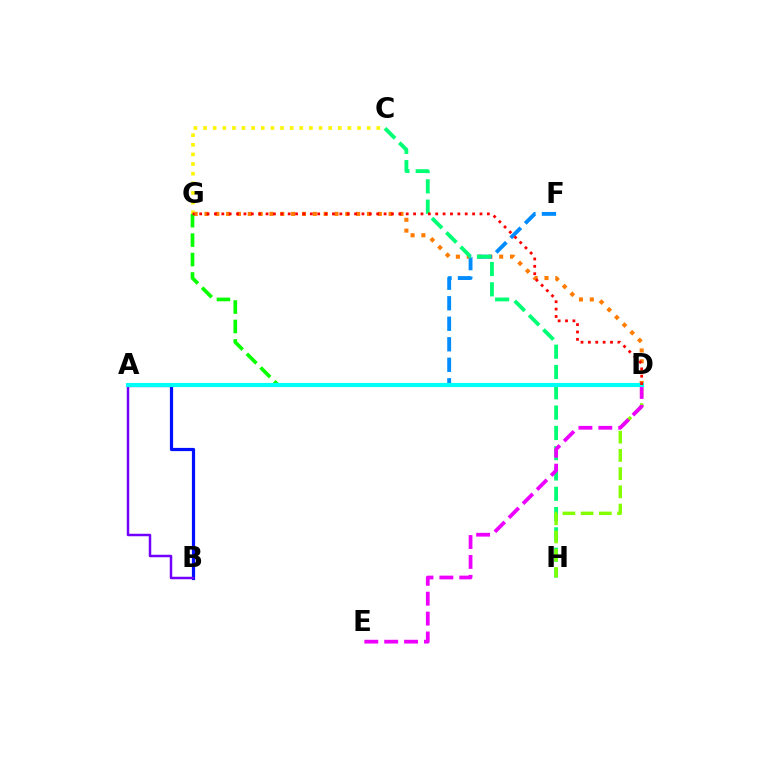{('D', 'G'): [{'color': '#ff7c00', 'line_style': 'dotted', 'thickness': 2.94}, {'color': '#08ff00', 'line_style': 'dashed', 'thickness': 2.64}, {'color': '#ff0000', 'line_style': 'dotted', 'thickness': 2.0}], ('A', 'D'): [{'color': '#ff0094', 'line_style': 'dashed', 'thickness': 1.91}, {'color': '#00fff6', 'line_style': 'solid', 'thickness': 2.97}], ('A', 'F'): [{'color': '#008cff', 'line_style': 'dashed', 'thickness': 2.79}], ('C', 'H'): [{'color': '#00ff74', 'line_style': 'dashed', 'thickness': 2.76}], ('D', 'H'): [{'color': '#84ff00', 'line_style': 'dashed', 'thickness': 2.48}], ('D', 'E'): [{'color': '#ee00ff', 'line_style': 'dashed', 'thickness': 2.7}], ('A', 'B'): [{'color': '#0010ff', 'line_style': 'solid', 'thickness': 2.31}, {'color': '#7200ff', 'line_style': 'solid', 'thickness': 1.79}], ('C', 'G'): [{'color': '#fcf500', 'line_style': 'dotted', 'thickness': 2.61}]}